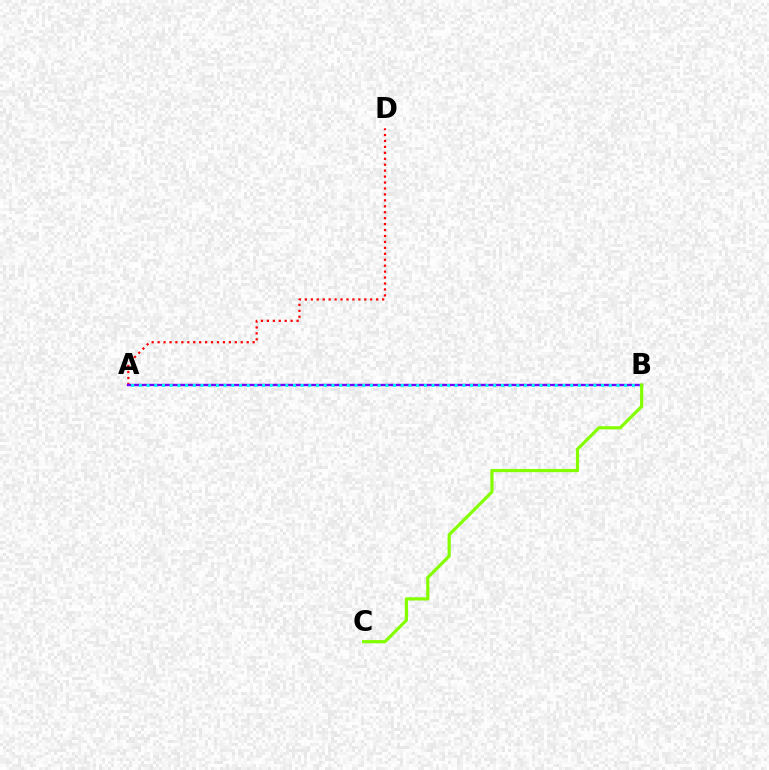{('A', 'D'): [{'color': '#ff0000', 'line_style': 'dotted', 'thickness': 1.61}], ('A', 'B'): [{'color': '#7200ff', 'line_style': 'solid', 'thickness': 1.71}, {'color': '#00fff6', 'line_style': 'dotted', 'thickness': 2.09}], ('B', 'C'): [{'color': '#84ff00', 'line_style': 'solid', 'thickness': 2.29}]}